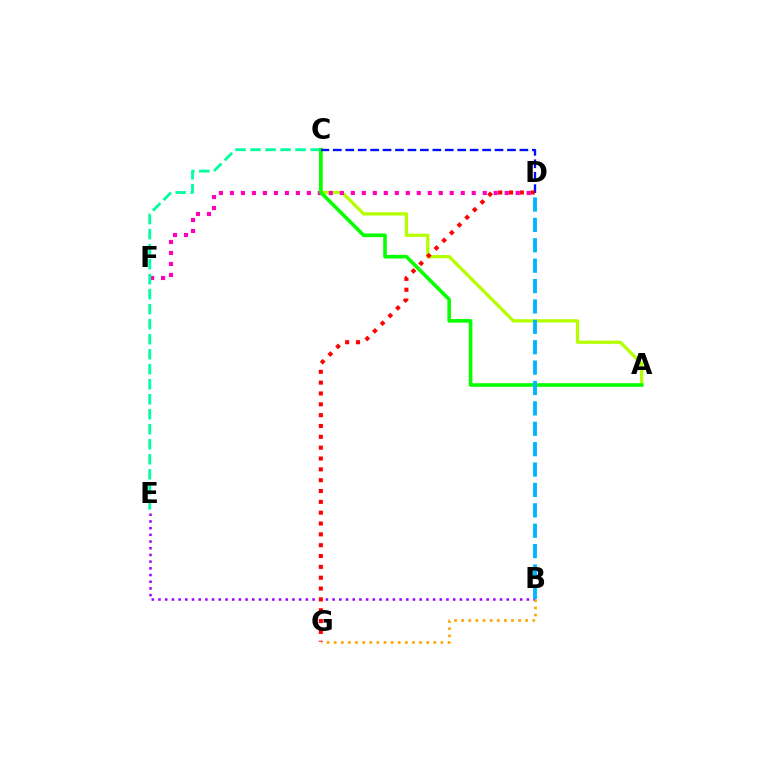{('B', 'E'): [{'color': '#9b00ff', 'line_style': 'dotted', 'thickness': 1.82}], ('A', 'C'): [{'color': '#b3ff00', 'line_style': 'solid', 'thickness': 2.34}, {'color': '#08ff00', 'line_style': 'solid', 'thickness': 2.6}], ('D', 'F'): [{'color': '#ff00bd', 'line_style': 'dotted', 'thickness': 2.99}], ('C', 'E'): [{'color': '#00ff9d', 'line_style': 'dashed', 'thickness': 2.04}], ('B', 'G'): [{'color': '#ffa500', 'line_style': 'dotted', 'thickness': 1.93}], ('C', 'D'): [{'color': '#0010ff', 'line_style': 'dashed', 'thickness': 1.69}], ('D', 'G'): [{'color': '#ff0000', 'line_style': 'dotted', 'thickness': 2.94}], ('B', 'D'): [{'color': '#00b5ff', 'line_style': 'dashed', 'thickness': 2.77}]}